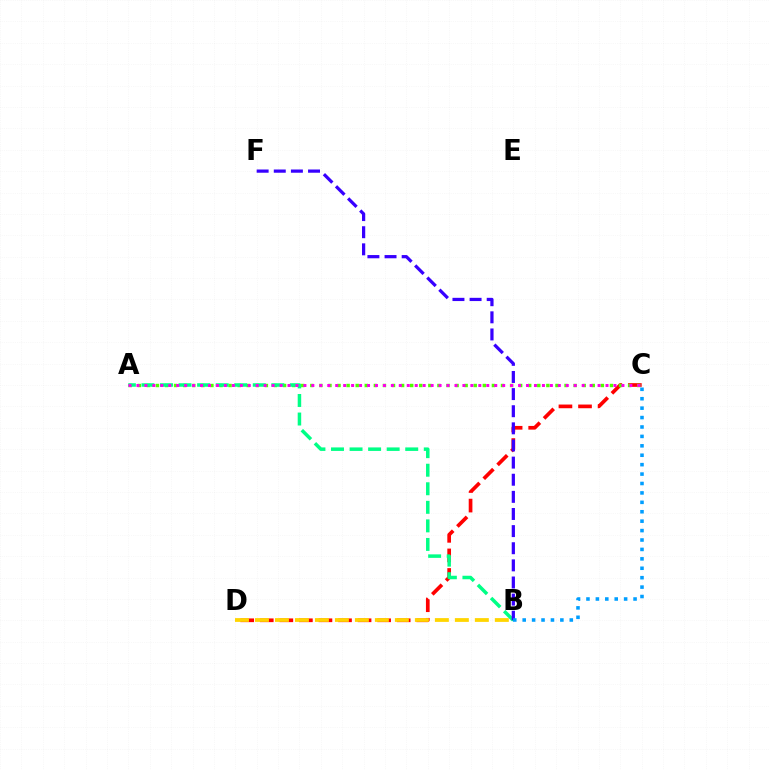{('C', 'D'): [{'color': '#ff0000', 'line_style': 'dashed', 'thickness': 2.66}], ('A', 'C'): [{'color': '#4fff00', 'line_style': 'dotted', 'thickness': 2.47}, {'color': '#ff00ed', 'line_style': 'dotted', 'thickness': 2.16}], ('A', 'B'): [{'color': '#00ff86', 'line_style': 'dashed', 'thickness': 2.52}], ('B', 'F'): [{'color': '#3700ff', 'line_style': 'dashed', 'thickness': 2.33}], ('B', 'D'): [{'color': '#ffd500', 'line_style': 'dashed', 'thickness': 2.72}], ('B', 'C'): [{'color': '#009eff', 'line_style': 'dotted', 'thickness': 2.56}]}